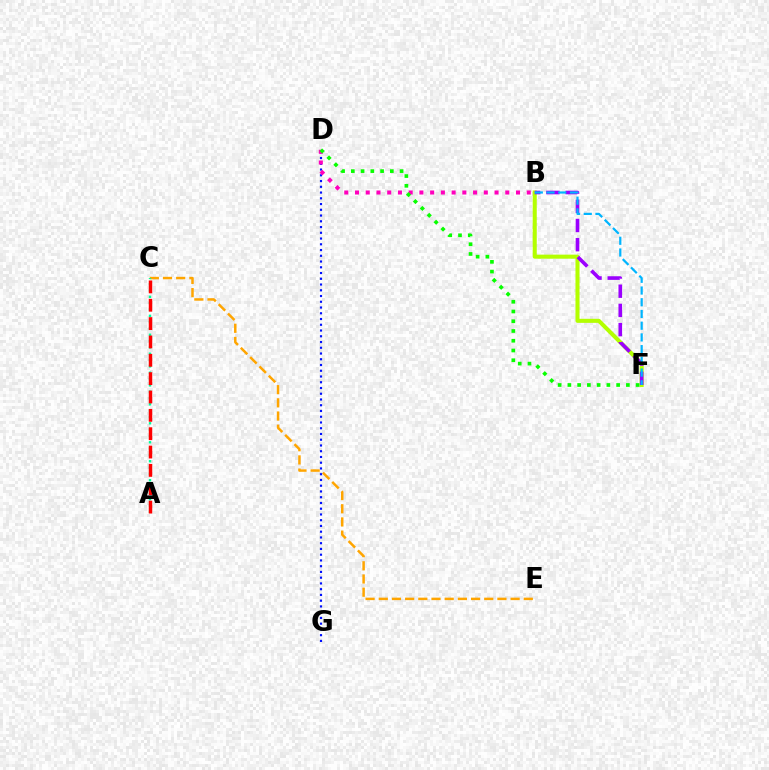{('C', 'E'): [{'color': '#ffa500', 'line_style': 'dashed', 'thickness': 1.79}], ('B', 'F'): [{'color': '#b3ff00', 'line_style': 'solid', 'thickness': 2.92}, {'color': '#9b00ff', 'line_style': 'dashed', 'thickness': 2.61}, {'color': '#00b5ff', 'line_style': 'dashed', 'thickness': 1.59}], ('A', 'C'): [{'color': '#00ff9d', 'line_style': 'dotted', 'thickness': 1.72}, {'color': '#ff0000', 'line_style': 'dashed', 'thickness': 2.49}], ('D', 'G'): [{'color': '#0010ff', 'line_style': 'dotted', 'thickness': 1.56}], ('B', 'D'): [{'color': '#ff00bd', 'line_style': 'dotted', 'thickness': 2.92}], ('D', 'F'): [{'color': '#08ff00', 'line_style': 'dotted', 'thickness': 2.65}]}